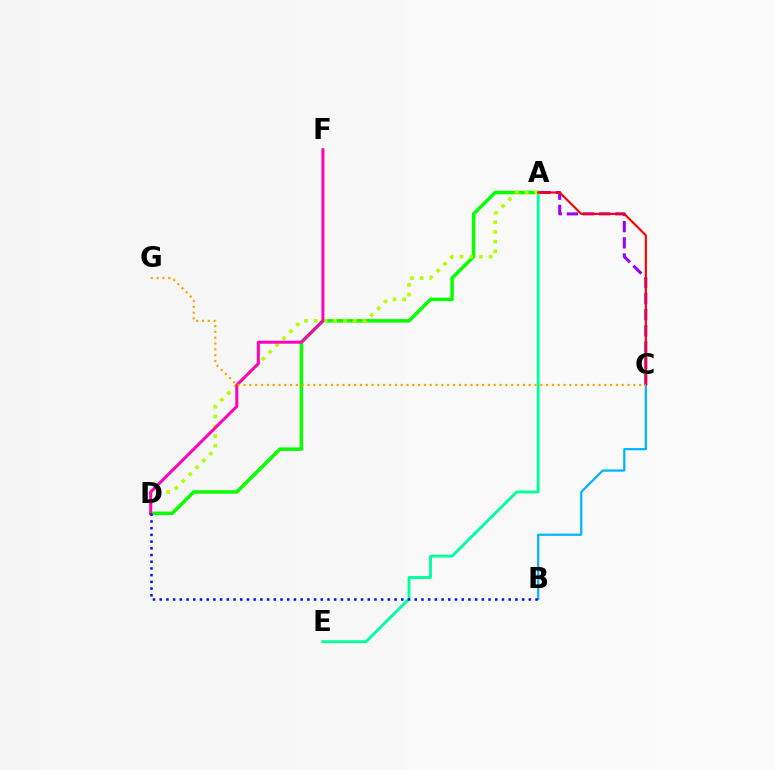{('B', 'C'): [{'color': '#00b5ff', 'line_style': 'solid', 'thickness': 1.61}], ('A', 'D'): [{'color': '#08ff00', 'line_style': 'solid', 'thickness': 2.52}, {'color': '#b3ff00', 'line_style': 'dotted', 'thickness': 2.64}], ('A', 'E'): [{'color': '#00ff9d', 'line_style': 'solid', 'thickness': 2.08}], ('A', 'C'): [{'color': '#9b00ff', 'line_style': 'dashed', 'thickness': 2.2}, {'color': '#ff0000', 'line_style': 'solid', 'thickness': 1.54}], ('D', 'F'): [{'color': '#ff00bd', 'line_style': 'solid', 'thickness': 2.16}], ('B', 'D'): [{'color': '#0010ff', 'line_style': 'dotted', 'thickness': 1.82}], ('C', 'G'): [{'color': '#ffa500', 'line_style': 'dotted', 'thickness': 1.58}]}